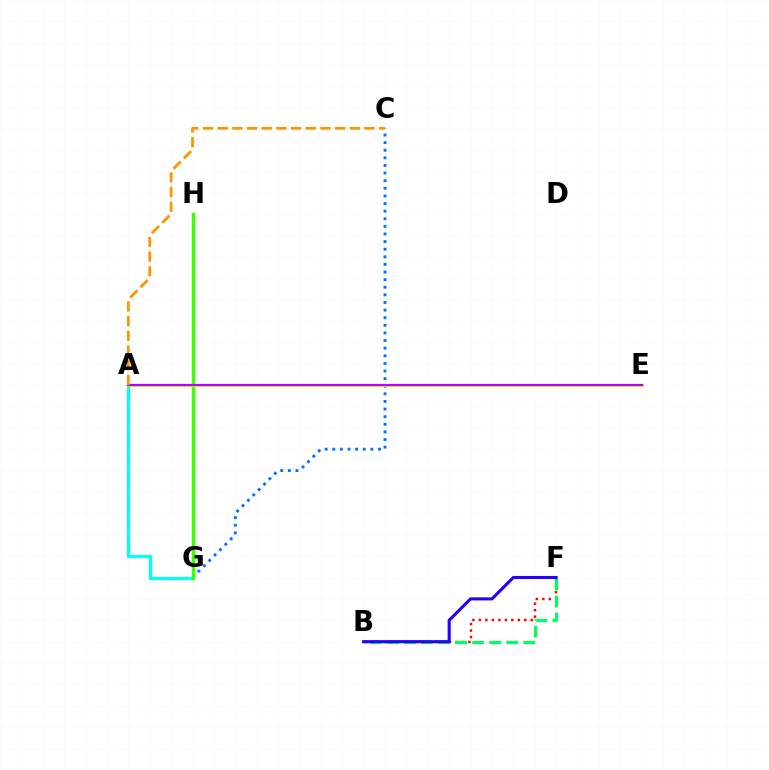{('B', 'F'): [{'color': '#ff0000', 'line_style': 'dotted', 'thickness': 1.76}, {'color': '#00ff5c', 'line_style': 'dashed', 'thickness': 2.32}, {'color': '#2500ff', 'line_style': 'solid', 'thickness': 2.23}], ('G', 'H'): [{'color': '#ff00ac', 'line_style': 'dashed', 'thickness': 1.97}, {'color': '#3dff00', 'line_style': 'solid', 'thickness': 2.52}], ('A', 'G'): [{'color': '#00fff6', 'line_style': 'solid', 'thickness': 2.35}], ('C', 'G'): [{'color': '#0074ff', 'line_style': 'dotted', 'thickness': 2.07}], ('A', 'E'): [{'color': '#d1ff00', 'line_style': 'solid', 'thickness': 2.12}, {'color': '#b900ff', 'line_style': 'solid', 'thickness': 1.58}], ('A', 'C'): [{'color': '#ff9400', 'line_style': 'dashed', 'thickness': 1.99}]}